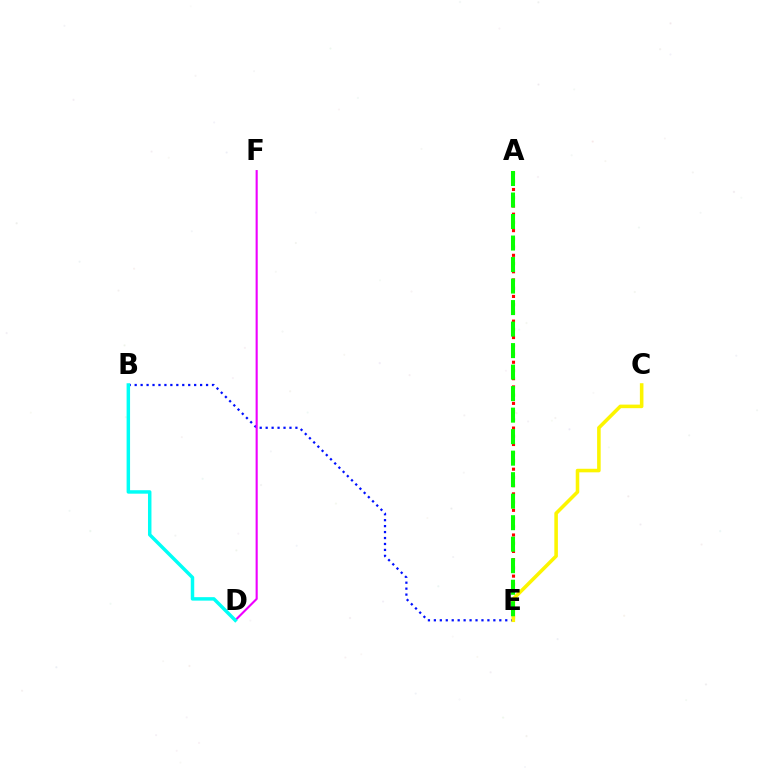{('B', 'E'): [{'color': '#0010ff', 'line_style': 'dotted', 'thickness': 1.62}], ('A', 'E'): [{'color': '#ff0000', 'line_style': 'dotted', 'thickness': 2.23}, {'color': '#08ff00', 'line_style': 'dashed', 'thickness': 2.92}], ('C', 'E'): [{'color': '#fcf500', 'line_style': 'solid', 'thickness': 2.56}], ('D', 'F'): [{'color': '#ee00ff', 'line_style': 'solid', 'thickness': 1.53}], ('B', 'D'): [{'color': '#00fff6', 'line_style': 'solid', 'thickness': 2.5}]}